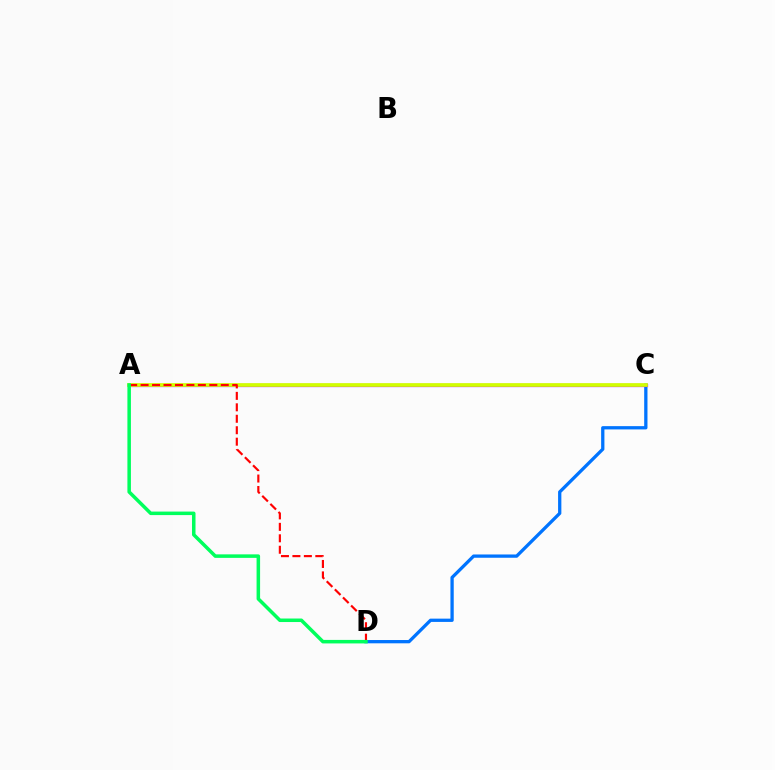{('C', 'D'): [{'color': '#0074ff', 'line_style': 'solid', 'thickness': 2.36}], ('A', 'C'): [{'color': '#b900ff', 'line_style': 'solid', 'thickness': 2.34}, {'color': '#d1ff00', 'line_style': 'solid', 'thickness': 2.66}], ('A', 'D'): [{'color': '#ff0000', 'line_style': 'dashed', 'thickness': 1.56}, {'color': '#00ff5c', 'line_style': 'solid', 'thickness': 2.53}]}